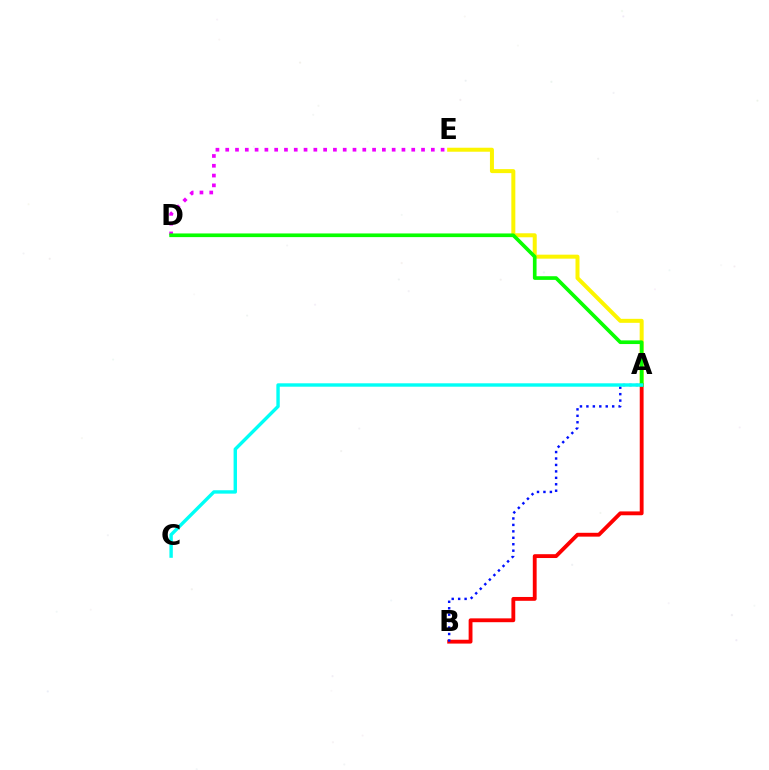{('A', 'E'): [{'color': '#fcf500', 'line_style': 'solid', 'thickness': 2.88}], ('D', 'E'): [{'color': '#ee00ff', 'line_style': 'dotted', 'thickness': 2.66}], ('A', 'B'): [{'color': '#ff0000', 'line_style': 'solid', 'thickness': 2.76}, {'color': '#0010ff', 'line_style': 'dotted', 'thickness': 1.75}], ('A', 'D'): [{'color': '#08ff00', 'line_style': 'solid', 'thickness': 2.64}], ('A', 'C'): [{'color': '#00fff6', 'line_style': 'solid', 'thickness': 2.45}]}